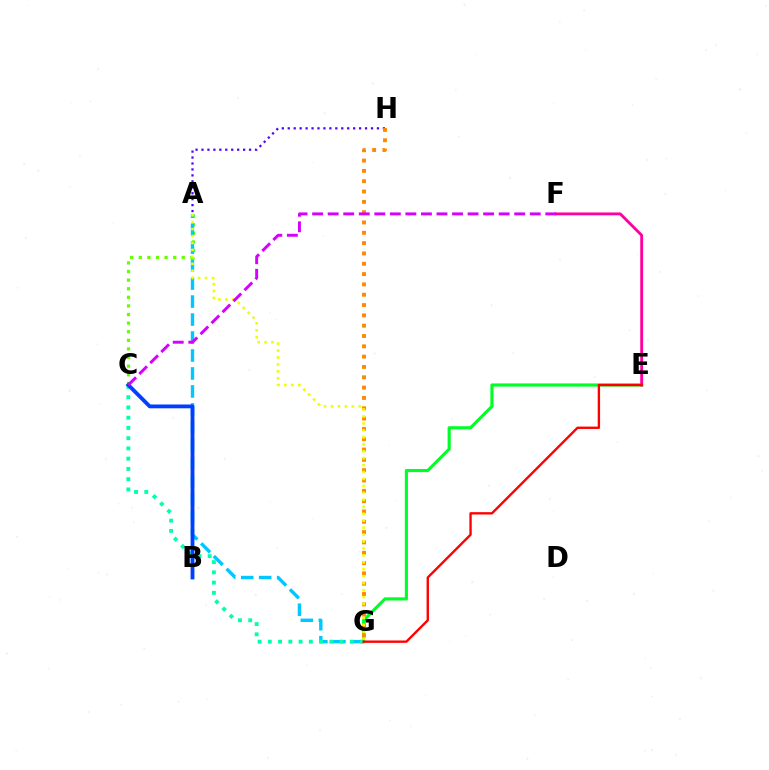{('E', 'G'): [{'color': '#00ff27', 'line_style': 'solid', 'thickness': 2.26}, {'color': '#ff0000', 'line_style': 'solid', 'thickness': 1.71}], ('A', 'C'): [{'color': '#66ff00', 'line_style': 'dotted', 'thickness': 2.34}], ('A', 'G'): [{'color': '#00c7ff', 'line_style': 'dashed', 'thickness': 2.44}, {'color': '#eeff00', 'line_style': 'dotted', 'thickness': 1.89}], ('C', 'G'): [{'color': '#00ffaf', 'line_style': 'dotted', 'thickness': 2.78}], ('E', 'F'): [{'color': '#ff00a0', 'line_style': 'solid', 'thickness': 2.05}], ('A', 'H'): [{'color': '#4f00ff', 'line_style': 'dotted', 'thickness': 1.62}], ('G', 'H'): [{'color': '#ff8800', 'line_style': 'dotted', 'thickness': 2.8}], ('B', 'C'): [{'color': '#003fff', 'line_style': 'solid', 'thickness': 2.76}], ('C', 'F'): [{'color': '#d600ff', 'line_style': 'dashed', 'thickness': 2.11}]}